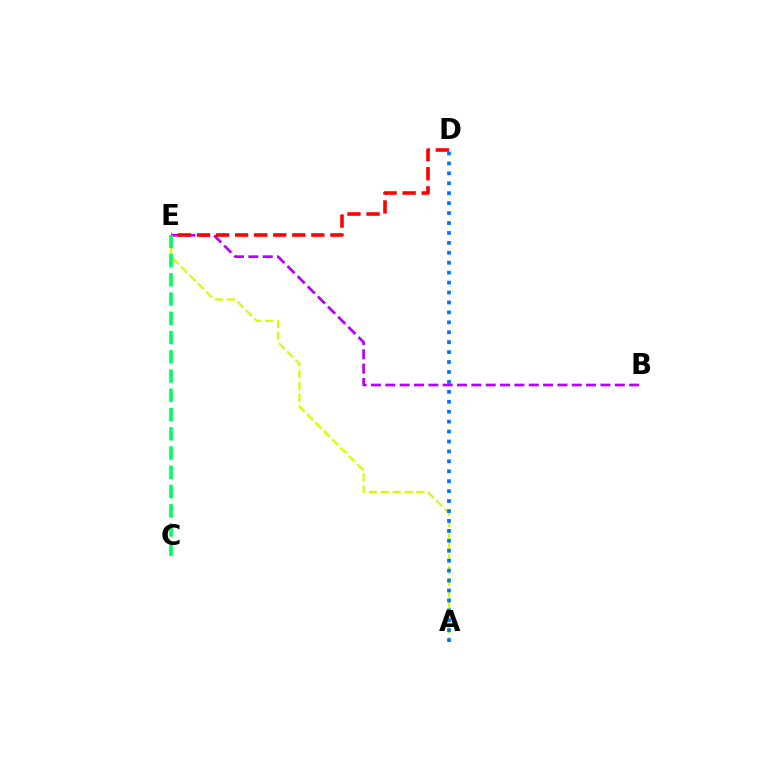{('B', 'E'): [{'color': '#b900ff', 'line_style': 'dashed', 'thickness': 1.95}], ('D', 'E'): [{'color': '#ff0000', 'line_style': 'dashed', 'thickness': 2.59}], ('A', 'E'): [{'color': '#d1ff00', 'line_style': 'dashed', 'thickness': 1.61}], ('A', 'D'): [{'color': '#0074ff', 'line_style': 'dotted', 'thickness': 2.7}], ('C', 'E'): [{'color': '#00ff5c', 'line_style': 'dashed', 'thickness': 2.61}]}